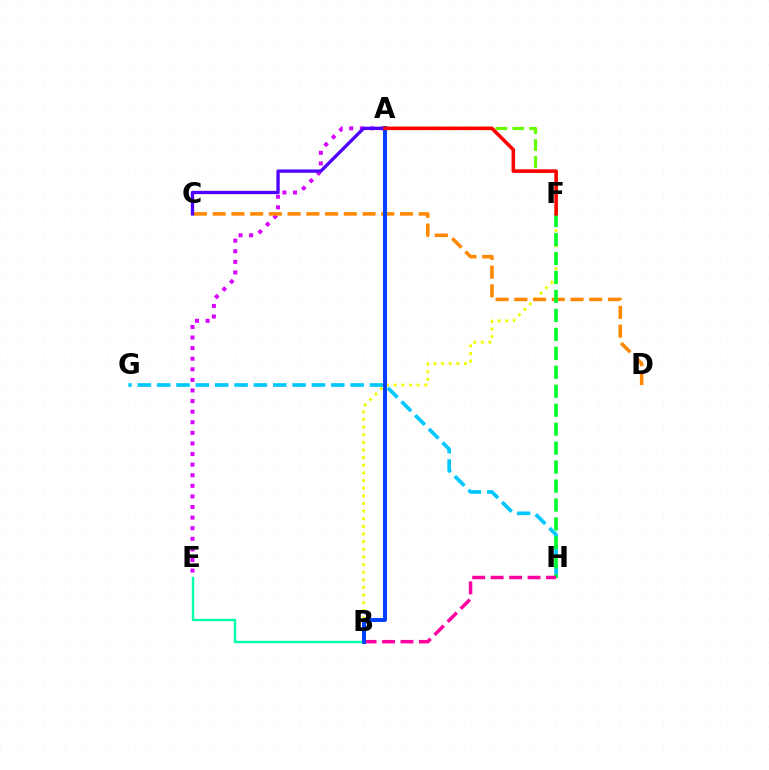{('G', 'H'): [{'color': '#00c7ff', 'line_style': 'dashed', 'thickness': 2.63}], ('B', 'F'): [{'color': '#eeff00', 'line_style': 'dotted', 'thickness': 2.08}], ('A', 'F'): [{'color': '#66ff00', 'line_style': 'dashed', 'thickness': 2.3}, {'color': '#ff0000', 'line_style': 'solid', 'thickness': 2.56}], ('B', 'E'): [{'color': '#00ffaf', 'line_style': 'solid', 'thickness': 1.73}], ('A', 'E'): [{'color': '#d600ff', 'line_style': 'dotted', 'thickness': 2.88}], ('C', 'D'): [{'color': '#ff8800', 'line_style': 'dashed', 'thickness': 2.54}], ('F', 'H'): [{'color': '#00ff27', 'line_style': 'dashed', 'thickness': 2.58}], ('B', 'H'): [{'color': '#ff00a0', 'line_style': 'dashed', 'thickness': 2.51}], ('A', 'C'): [{'color': '#4f00ff', 'line_style': 'solid', 'thickness': 2.39}], ('A', 'B'): [{'color': '#003fff', 'line_style': 'solid', 'thickness': 2.83}]}